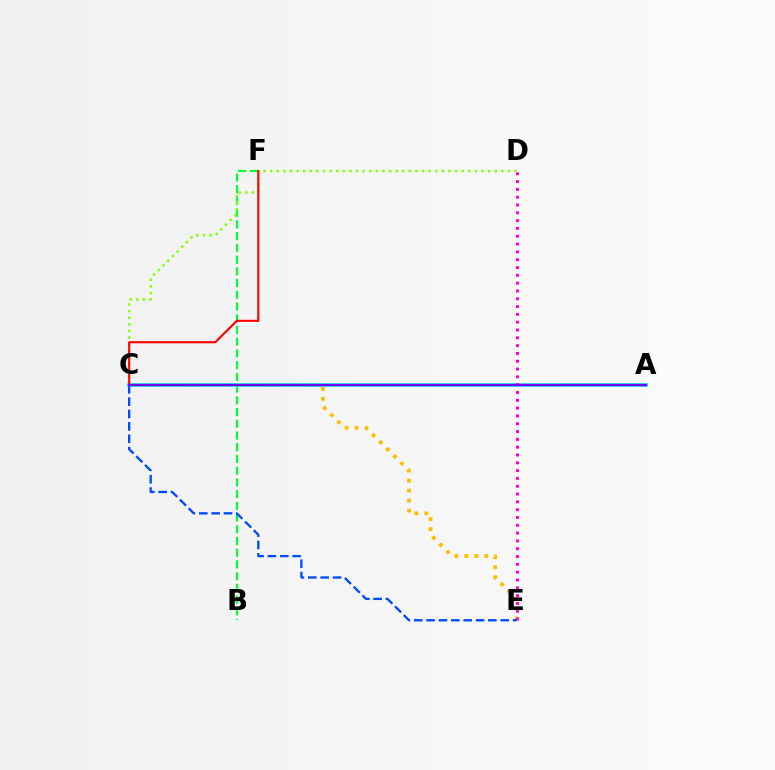{('B', 'F'): [{'color': '#00ff39', 'line_style': 'dashed', 'thickness': 1.59}], ('C', 'E'): [{'color': '#ffbd00', 'line_style': 'dotted', 'thickness': 2.72}, {'color': '#004bff', 'line_style': 'dashed', 'thickness': 1.68}], ('A', 'C'): [{'color': '#00fff6', 'line_style': 'solid', 'thickness': 2.62}, {'color': '#7200ff', 'line_style': 'solid', 'thickness': 1.72}], ('D', 'E'): [{'color': '#ff00cf', 'line_style': 'dotted', 'thickness': 2.12}], ('C', 'D'): [{'color': '#84ff00', 'line_style': 'dotted', 'thickness': 1.79}], ('C', 'F'): [{'color': '#ff0000', 'line_style': 'solid', 'thickness': 1.52}]}